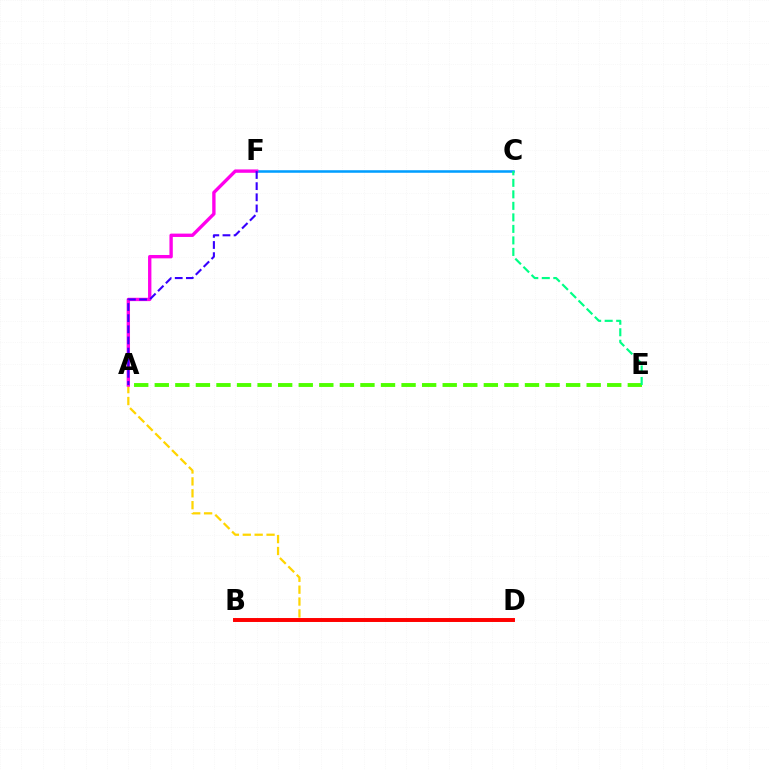{('C', 'F'): [{'color': '#009eff', 'line_style': 'solid', 'thickness': 1.83}], ('A', 'E'): [{'color': '#4fff00', 'line_style': 'dashed', 'thickness': 2.79}], ('A', 'D'): [{'color': '#ffd500', 'line_style': 'dashed', 'thickness': 1.61}], ('A', 'F'): [{'color': '#ff00ed', 'line_style': 'solid', 'thickness': 2.41}, {'color': '#3700ff', 'line_style': 'dashed', 'thickness': 1.51}], ('B', 'D'): [{'color': '#ff0000', 'line_style': 'solid', 'thickness': 2.84}], ('C', 'E'): [{'color': '#00ff86', 'line_style': 'dashed', 'thickness': 1.56}]}